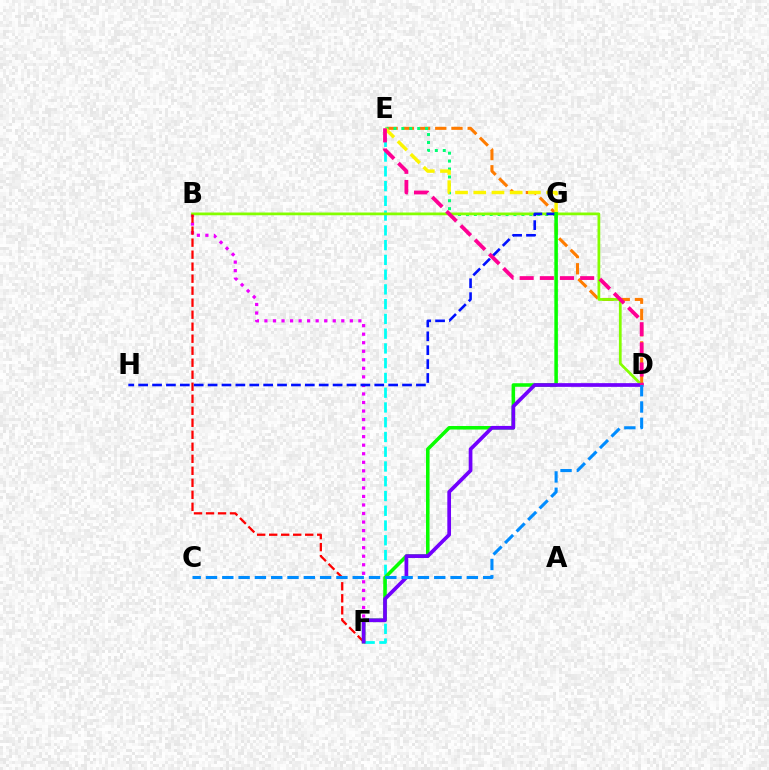{('D', 'E'): [{'color': '#ff7c00', 'line_style': 'dashed', 'thickness': 2.2}, {'color': '#ff0094', 'line_style': 'dashed', 'thickness': 2.74}], ('E', 'G'): [{'color': '#00ff74', 'line_style': 'dotted', 'thickness': 2.15}, {'color': '#fcf500', 'line_style': 'dashed', 'thickness': 2.47}], ('E', 'F'): [{'color': '#00fff6', 'line_style': 'dashed', 'thickness': 2.0}], ('B', 'F'): [{'color': '#ee00ff', 'line_style': 'dotted', 'thickness': 2.32}, {'color': '#ff0000', 'line_style': 'dashed', 'thickness': 1.63}], ('B', 'D'): [{'color': '#84ff00', 'line_style': 'solid', 'thickness': 1.98}], ('G', 'H'): [{'color': '#0010ff', 'line_style': 'dashed', 'thickness': 1.89}], ('F', 'G'): [{'color': '#08ff00', 'line_style': 'solid', 'thickness': 2.54}], ('D', 'F'): [{'color': '#7200ff', 'line_style': 'solid', 'thickness': 2.67}], ('C', 'D'): [{'color': '#008cff', 'line_style': 'dashed', 'thickness': 2.21}]}